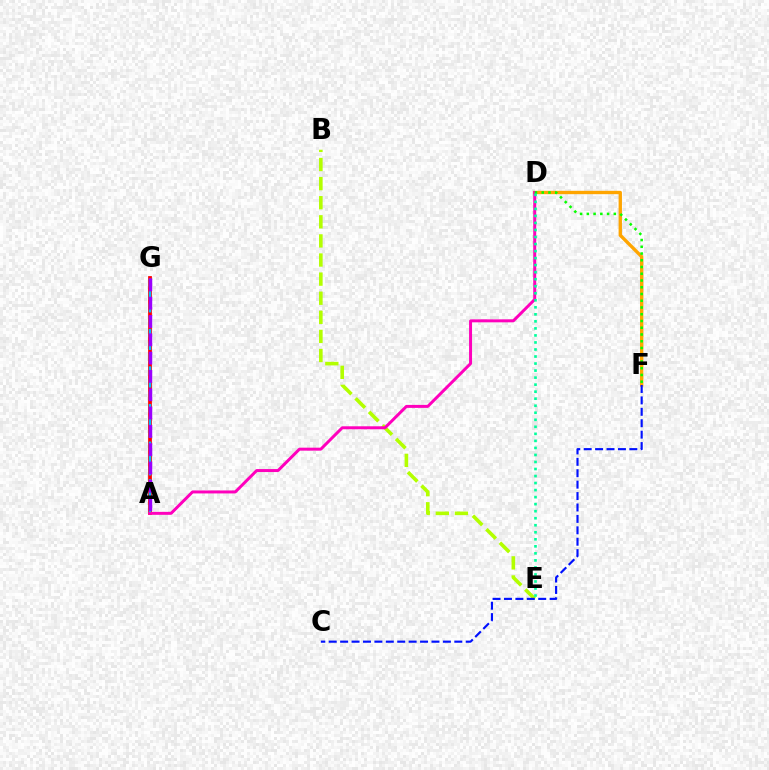{('D', 'F'): [{'color': '#ffa500', 'line_style': 'solid', 'thickness': 2.41}, {'color': '#08ff00', 'line_style': 'dotted', 'thickness': 1.83}], ('A', 'G'): [{'color': '#ff0000', 'line_style': 'solid', 'thickness': 2.71}, {'color': '#00b5ff', 'line_style': 'dashed', 'thickness': 1.7}, {'color': '#9b00ff', 'line_style': 'dashed', 'thickness': 2.49}], ('B', 'E'): [{'color': '#b3ff00', 'line_style': 'dashed', 'thickness': 2.59}], ('A', 'D'): [{'color': '#ff00bd', 'line_style': 'solid', 'thickness': 2.14}], ('C', 'F'): [{'color': '#0010ff', 'line_style': 'dashed', 'thickness': 1.55}], ('D', 'E'): [{'color': '#00ff9d', 'line_style': 'dotted', 'thickness': 1.91}]}